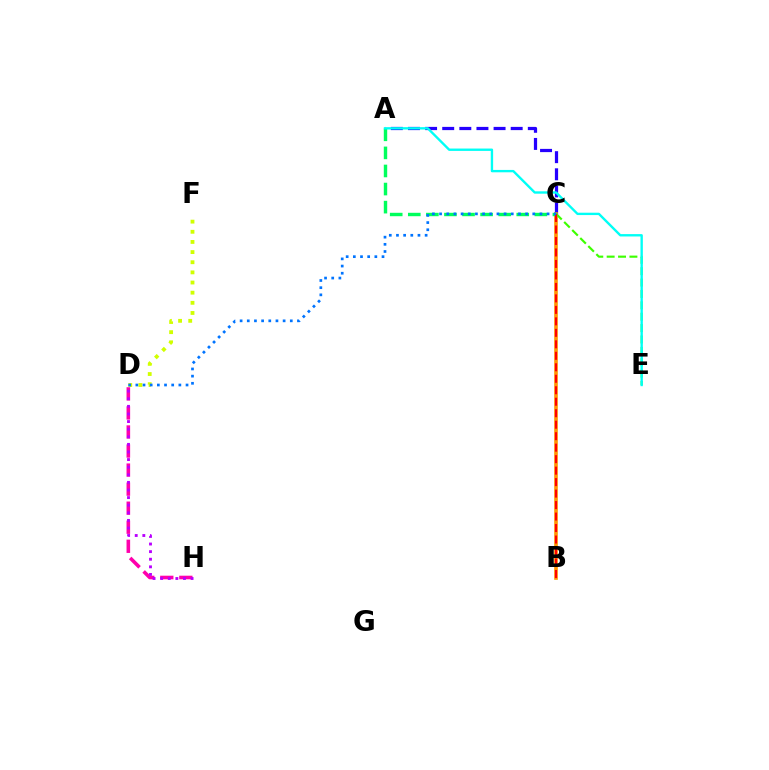{('A', 'C'): [{'color': '#2500ff', 'line_style': 'dashed', 'thickness': 2.33}, {'color': '#00ff5c', 'line_style': 'dashed', 'thickness': 2.46}], ('B', 'C'): [{'color': '#ff9400', 'line_style': 'solid', 'thickness': 2.6}, {'color': '#ff0000', 'line_style': 'dashed', 'thickness': 1.56}], ('C', 'E'): [{'color': '#3dff00', 'line_style': 'dashed', 'thickness': 1.55}], ('A', 'E'): [{'color': '#00fff6', 'line_style': 'solid', 'thickness': 1.7}], ('D', 'H'): [{'color': '#ff00ac', 'line_style': 'dashed', 'thickness': 2.59}, {'color': '#b900ff', 'line_style': 'dotted', 'thickness': 2.07}], ('D', 'F'): [{'color': '#d1ff00', 'line_style': 'dotted', 'thickness': 2.76}], ('C', 'D'): [{'color': '#0074ff', 'line_style': 'dotted', 'thickness': 1.95}]}